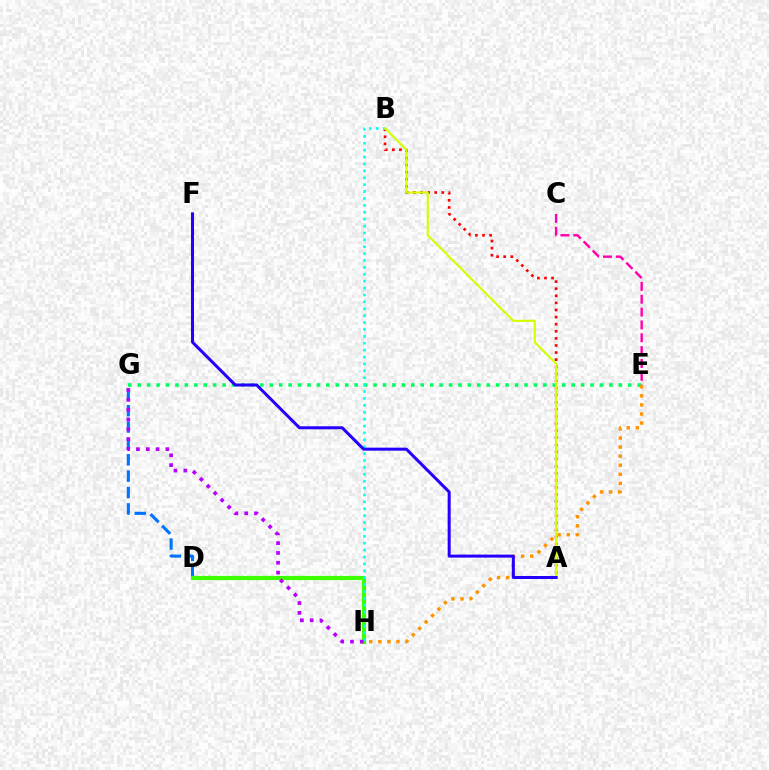{('E', 'G'): [{'color': '#00ff5c', 'line_style': 'dotted', 'thickness': 2.56}], ('D', 'G'): [{'color': '#0074ff', 'line_style': 'dashed', 'thickness': 2.22}], ('E', 'H'): [{'color': '#ff9400', 'line_style': 'dotted', 'thickness': 2.47}], ('D', 'H'): [{'color': '#3dff00', 'line_style': 'solid', 'thickness': 3.0}], ('A', 'B'): [{'color': '#ff0000', 'line_style': 'dotted', 'thickness': 1.93}, {'color': '#d1ff00', 'line_style': 'solid', 'thickness': 1.53}], ('B', 'H'): [{'color': '#00fff6', 'line_style': 'dotted', 'thickness': 1.87}], ('G', 'H'): [{'color': '#b900ff', 'line_style': 'dotted', 'thickness': 2.67}], ('C', 'E'): [{'color': '#ff00ac', 'line_style': 'dashed', 'thickness': 1.75}], ('A', 'F'): [{'color': '#2500ff', 'line_style': 'solid', 'thickness': 2.18}]}